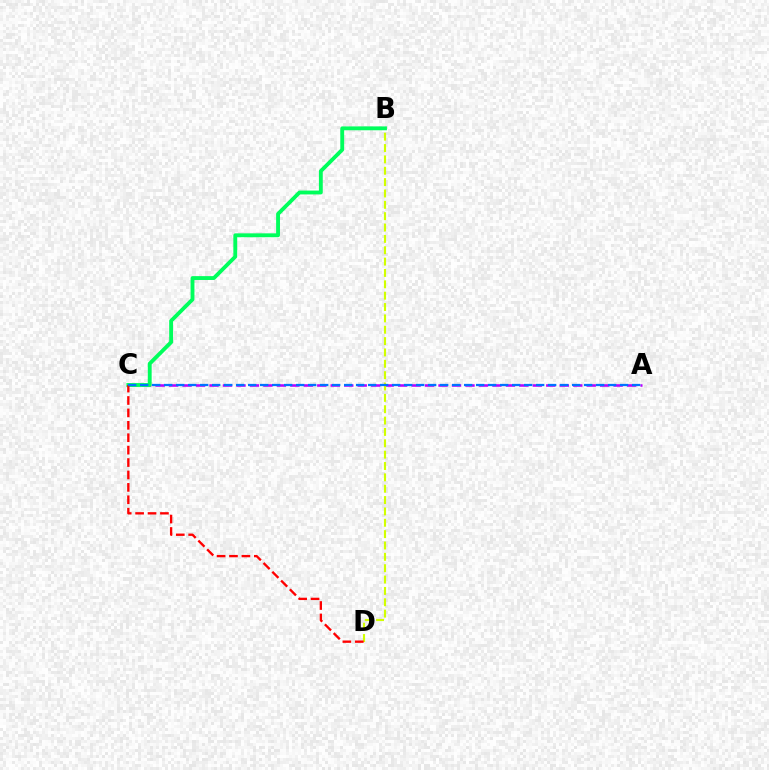{('A', 'C'): [{'color': '#b900ff', 'line_style': 'dashed', 'thickness': 1.83}, {'color': '#0074ff', 'line_style': 'dashed', 'thickness': 1.63}], ('B', 'D'): [{'color': '#d1ff00', 'line_style': 'dashed', 'thickness': 1.54}], ('B', 'C'): [{'color': '#00ff5c', 'line_style': 'solid', 'thickness': 2.78}], ('C', 'D'): [{'color': '#ff0000', 'line_style': 'dashed', 'thickness': 1.69}]}